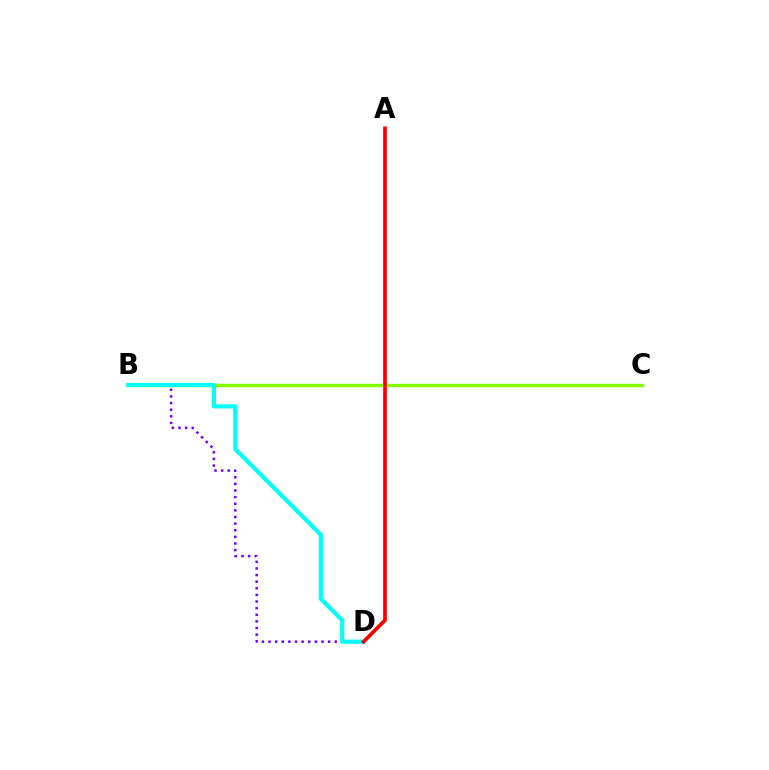{('B', 'C'): [{'color': '#84ff00', 'line_style': 'solid', 'thickness': 2.42}], ('B', 'D'): [{'color': '#7200ff', 'line_style': 'dotted', 'thickness': 1.8}, {'color': '#00fff6', 'line_style': 'solid', 'thickness': 2.99}], ('A', 'D'): [{'color': '#ff0000', 'line_style': 'solid', 'thickness': 2.66}]}